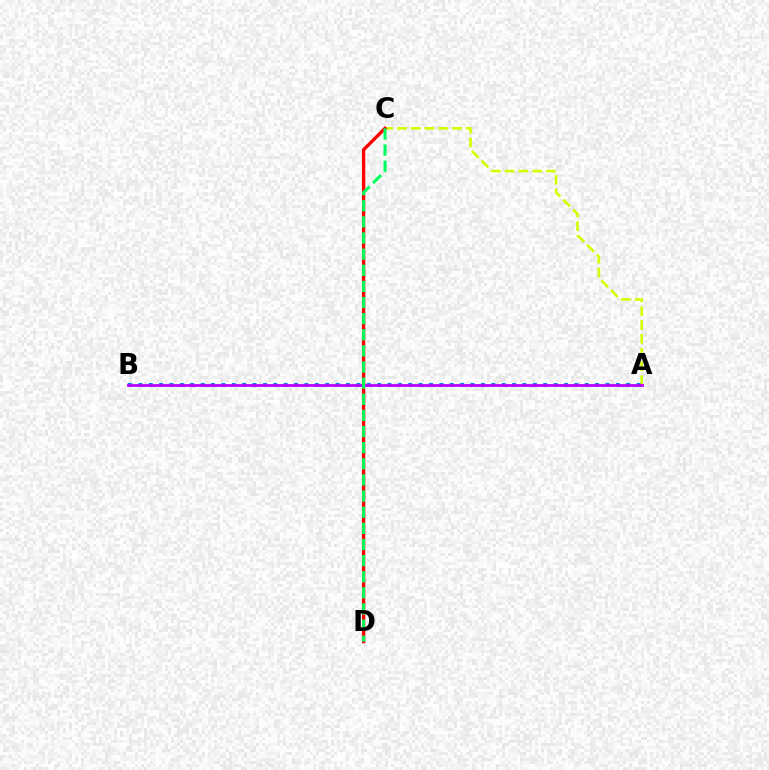{('A', 'C'): [{'color': '#d1ff00', 'line_style': 'dashed', 'thickness': 1.87}], ('A', 'B'): [{'color': '#0074ff', 'line_style': 'dotted', 'thickness': 2.82}, {'color': '#b900ff', 'line_style': 'solid', 'thickness': 2.0}], ('C', 'D'): [{'color': '#ff0000', 'line_style': 'solid', 'thickness': 2.39}, {'color': '#00ff5c', 'line_style': 'dashed', 'thickness': 2.19}]}